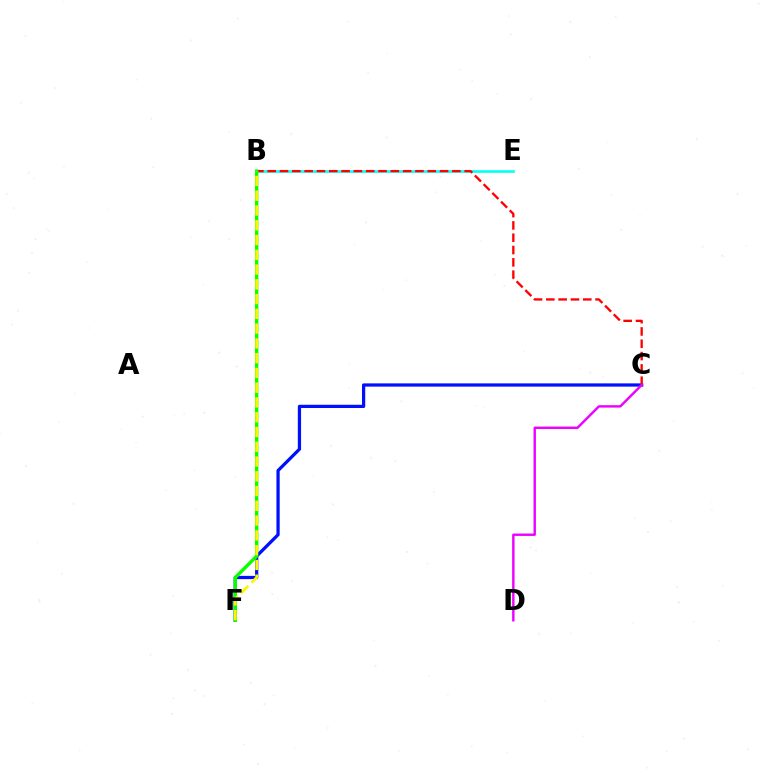{('B', 'E'): [{'color': '#00fff6', 'line_style': 'solid', 'thickness': 1.84}], ('C', 'F'): [{'color': '#0010ff', 'line_style': 'solid', 'thickness': 2.34}], ('B', 'C'): [{'color': '#ff0000', 'line_style': 'dashed', 'thickness': 1.67}], ('B', 'F'): [{'color': '#08ff00', 'line_style': 'solid', 'thickness': 2.44}, {'color': '#fcf500', 'line_style': 'dashed', 'thickness': 2.01}], ('C', 'D'): [{'color': '#ee00ff', 'line_style': 'solid', 'thickness': 1.74}]}